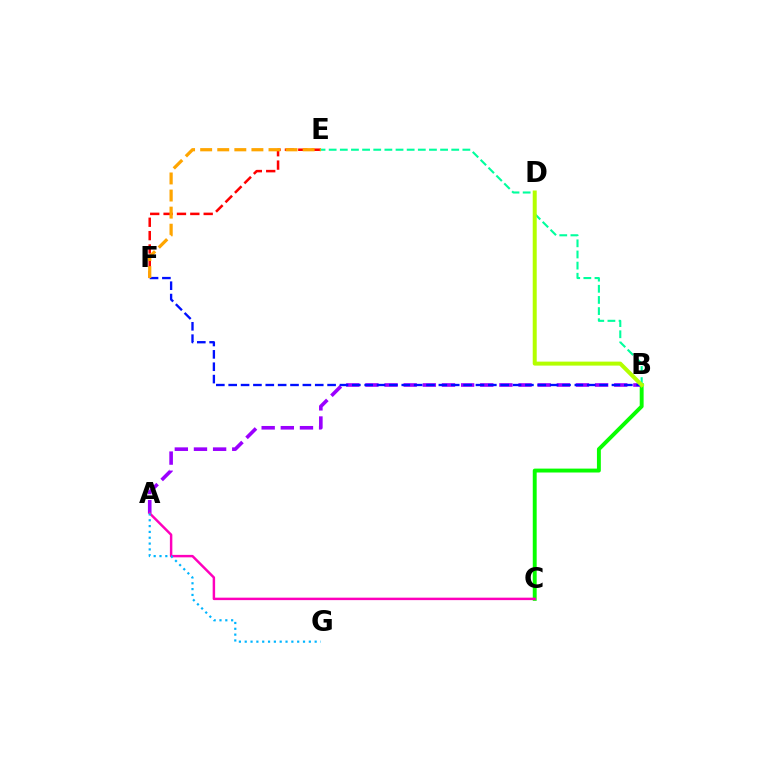{('B', 'C'): [{'color': '#08ff00', 'line_style': 'solid', 'thickness': 2.81}], ('A', 'B'): [{'color': '#9b00ff', 'line_style': 'dashed', 'thickness': 2.6}], ('E', 'F'): [{'color': '#ff0000', 'line_style': 'dashed', 'thickness': 1.82}, {'color': '#ffa500', 'line_style': 'dashed', 'thickness': 2.32}], ('B', 'F'): [{'color': '#0010ff', 'line_style': 'dashed', 'thickness': 1.68}], ('A', 'C'): [{'color': '#ff00bd', 'line_style': 'solid', 'thickness': 1.77}], ('A', 'G'): [{'color': '#00b5ff', 'line_style': 'dotted', 'thickness': 1.58}], ('B', 'E'): [{'color': '#00ff9d', 'line_style': 'dashed', 'thickness': 1.51}], ('B', 'D'): [{'color': '#b3ff00', 'line_style': 'solid', 'thickness': 2.87}]}